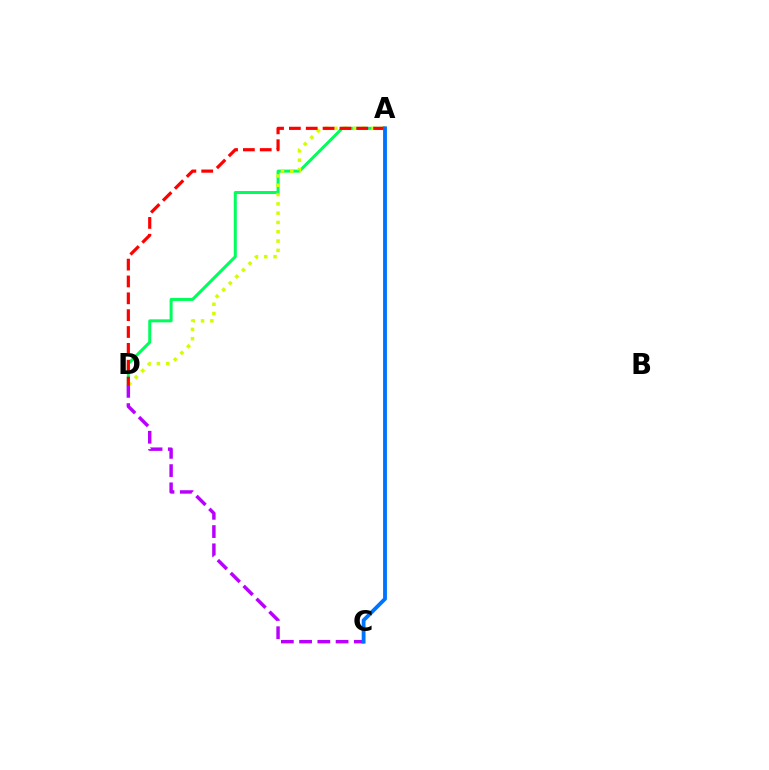{('A', 'D'): [{'color': '#00ff5c', 'line_style': 'solid', 'thickness': 2.16}, {'color': '#d1ff00', 'line_style': 'dotted', 'thickness': 2.53}, {'color': '#ff0000', 'line_style': 'dashed', 'thickness': 2.29}], ('C', 'D'): [{'color': '#b900ff', 'line_style': 'dashed', 'thickness': 2.48}], ('A', 'C'): [{'color': '#0074ff', 'line_style': 'solid', 'thickness': 2.75}]}